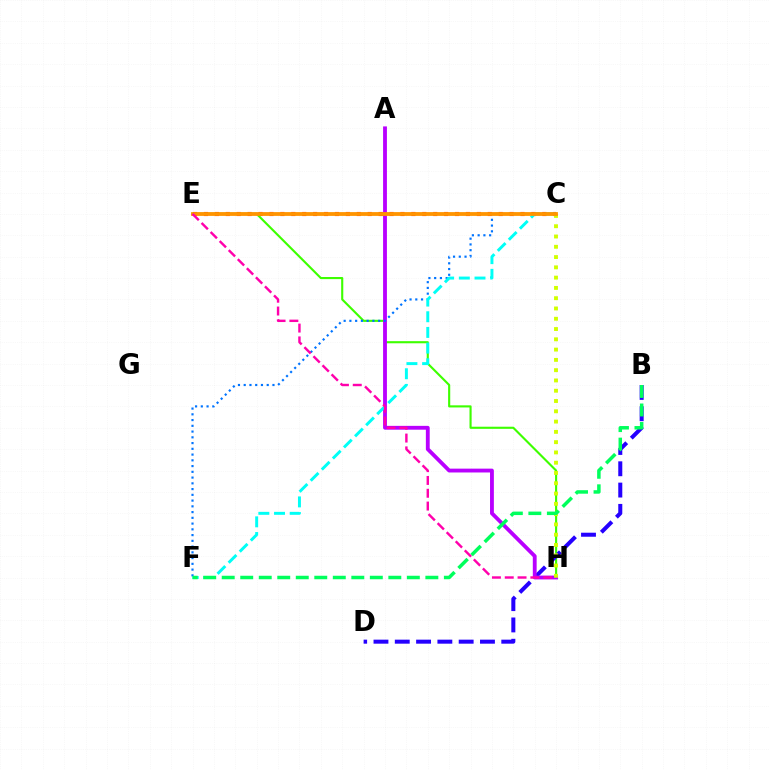{('C', 'E'): [{'color': '#ff0000', 'line_style': 'dotted', 'thickness': 2.97}, {'color': '#ff9400', 'line_style': 'solid', 'thickness': 2.74}], ('E', 'H'): [{'color': '#3dff00', 'line_style': 'solid', 'thickness': 1.53}, {'color': '#ff00ac', 'line_style': 'dashed', 'thickness': 1.74}], ('B', 'D'): [{'color': '#2500ff', 'line_style': 'dashed', 'thickness': 2.89}], ('A', 'H'): [{'color': '#b900ff', 'line_style': 'solid', 'thickness': 2.76}], ('C', 'H'): [{'color': '#d1ff00', 'line_style': 'dotted', 'thickness': 2.79}], ('C', 'F'): [{'color': '#0074ff', 'line_style': 'dotted', 'thickness': 1.56}, {'color': '#00fff6', 'line_style': 'dashed', 'thickness': 2.13}], ('B', 'F'): [{'color': '#00ff5c', 'line_style': 'dashed', 'thickness': 2.51}]}